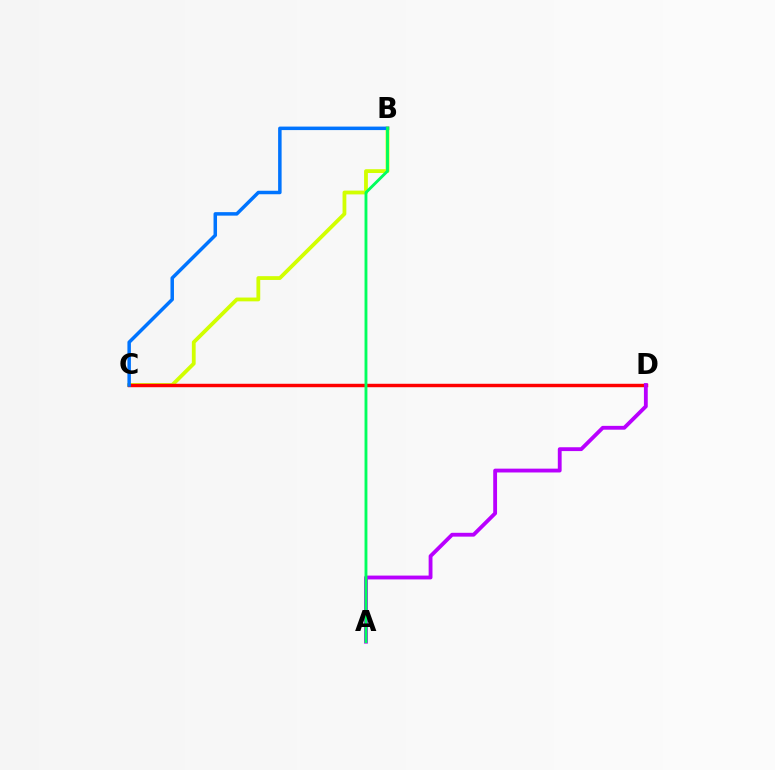{('B', 'C'): [{'color': '#d1ff00', 'line_style': 'solid', 'thickness': 2.74}, {'color': '#0074ff', 'line_style': 'solid', 'thickness': 2.52}], ('C', 'D'): [{'color': '#ff0000', 'line_style': 'solid', 'thickness': 2.48}], ('A', 'D'): [{'color': '#b900ff', 'line_style': 'solid', 'thickness': 2.76}], ('A', 'B'): [{'color': '#00ff5c', 'line_style': 'solid', 'thickness': 2.06}]}